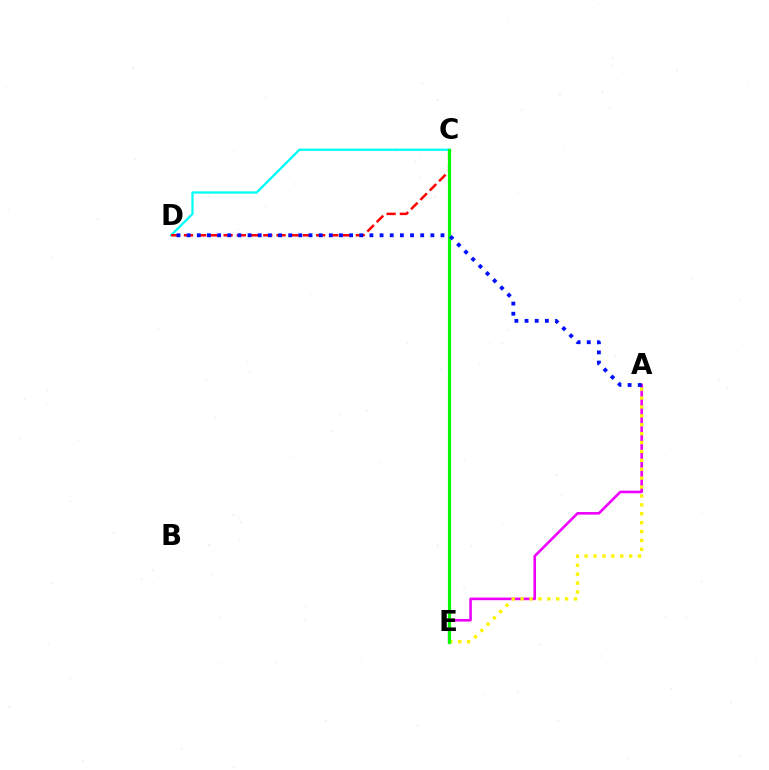{('A', 'E'): [{'color': '#ee00ff', 'line_style': 'solid', 'thickness': 1.87}, {'color': '#fcf500', 'line_style': 'dotted', 'thickness': 2.42}], ('C', 'D'): [{'color': '#00fff6', 'line_style': 'solid', 'thickness': 1.65}, {'color': '#ff0000', 'line_style': 'dashed', 'thickness': 1.8}], ('C', 'E'): [{'color': '#08ff00', 'line_style': 'solid', 'thickness': 2.27}], ('A', 'D'): [{'color': '#0010ff', 'line_style': 'dotted', 'thickness': 2.76}]}